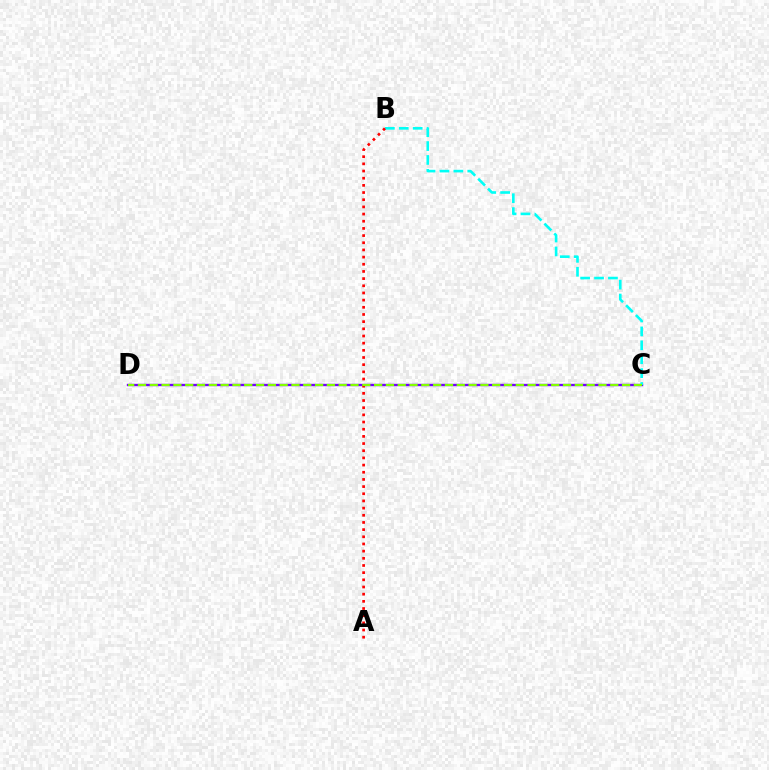{('C', 'D'): [{'color': '#7200ff', 'line_style': 'solid', 'thickness': 1.69}, {'color': '#84ff00', 'line_style': 'dashed', 'thickness': 1.6}], ('B', 'C'): [{'color': '#00fff6', 'line_style': 'dashed', 'thickness': 1.89}], ('A', 'B'): [{'color': '#ff0000', 'line_style': 'dotted', 'thickness': 1.95}]}